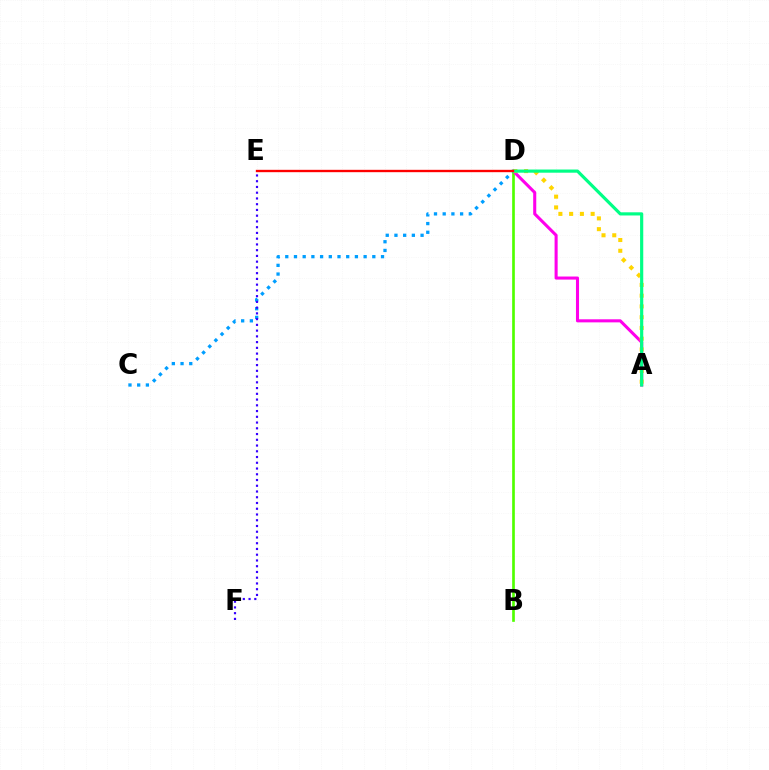{('C', 'D'): [{'color': '#009eff', 'line_style': 'dotted', 'thickness': 2.36}], ('B', 'D'): [{'color': '#4fff00', 'line_style': 'solid', 'thickness': 1.93}], ('E', 'F'): [{'color': '#3700ff', 'line_style': 'dotted', 'thickness': 1.56}], ('A', 'D'): [{'color': '#ff00ed', 'line_style': 'solid', 'thickness': 2.21}, {'color': '#ffd500', 'line_style': 'dotted', 'thickness': 2.92}, {'color': '#00ff86', 'line_style': 'solid', 'thickness': 2.28}], ('D', 'E'): [{'color': '#ff0000', 'line_style': 'solid', 'thickness': 1.7}]}